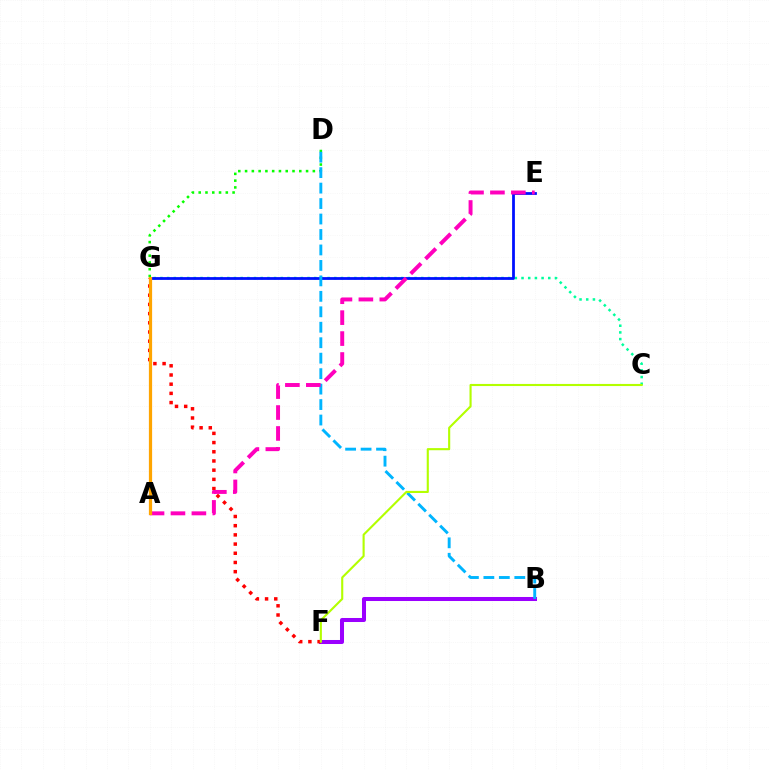{('C', 'G'): [{'color': '#00ff9d', 'line_style': 'dotted', 'thickness': 1.82}], ('B', 'F'): [{'color': '#9b00ff', 'line_style': 'solid', 'thickness': 2.89}], ('E', 'G'): [{'color': '#0010ff', 'line_style': 'solid', 'thickness': 2.0}], ('D', 'G'): [{'color': '#08ff00', 'line_style': 'dotted', 'thickness': 1.84}], ('B', 'D'): [{'color': '#00b5ff', 'line_style': 'dashed', 'thickness': 2.1}], ('F', 'G'): [{'color': '#ff0000', 'line_style': 'dotted', 'thickness': 2.5}], ('A', 'E'): [{'color': '#ff00bd', 'line_style': 'dashed', 'thickness': 2.84}], ('C', 'F'): [{'color': '#b3ff00', 'line_style': 'solid', 'thickness': 1.52}], ('A', 'G'): [{'color': '#ffa500', 'line_style': 'solid', 'thickness': 2.32}]}